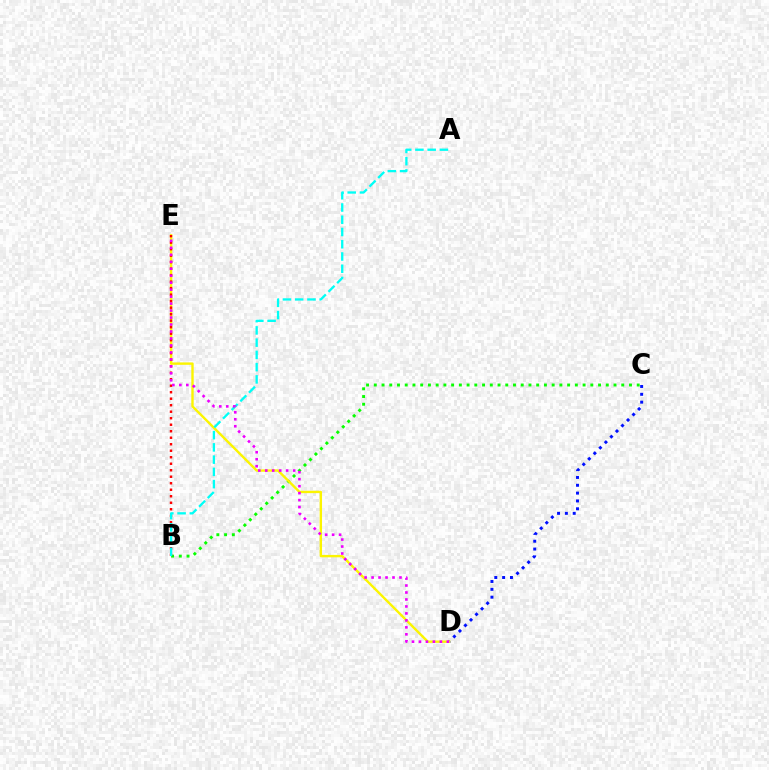{('C', 'D'): [{'color': '#0010ff', 'line_style': 'dotted', 'thickness': 2.13}], ('B', 'C'): [{'color': '#08ff00', 'line_style': 'dotted', 'thickness': 2.1}], ('D', 'E'): [{'color': '#fcf500', 'line_style': 'solid', 'thickness': 1.72}, {'color': '#ee00ff', 'line_style': 'dotted', 'thickness': 1.89}], ('B', 'E'): [{'color': '#ff0000', 'line_style': 'dotted', 'thickness': 1.77}], ('A', 'B'): [{'color': '#00fff6', 'line_style': 'dashed', 'thickness': 1.66}]}